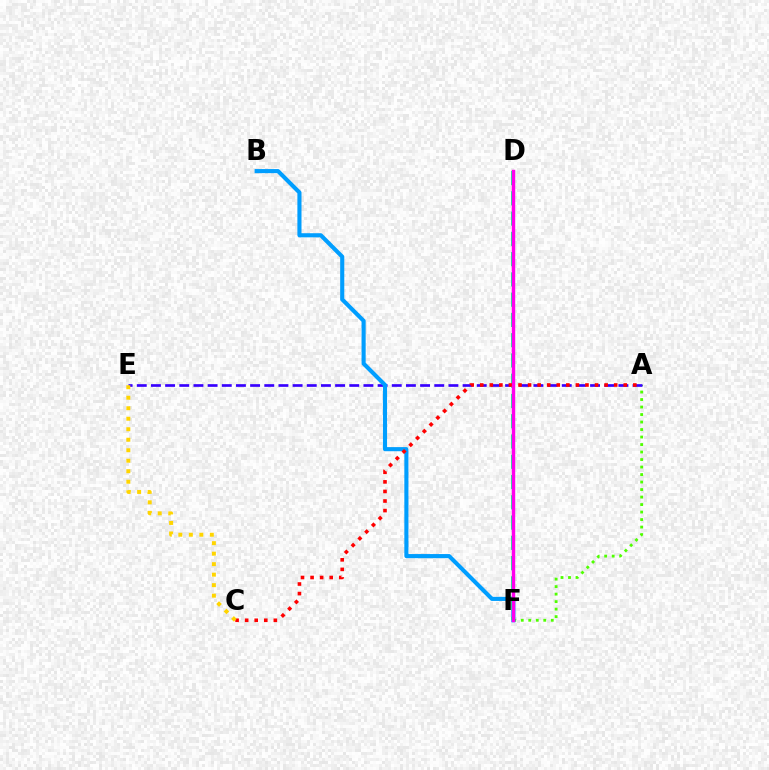{('A', 'F'): [{'color': '#4fff00', 'line_style': 'dotted', 'thickness': 2.04}], ('A', 'E'): [{'color': '#3700ff', 'line_style': 'dashed', 'thickness': 1.92}], ('B', 'F'): [{'color': '#009eff', 'line_style': 'solid', 'thickness': 2.96}], ('D', 'F'): [{'color': '#00ff86', 'line_style': 'dashed', 'thickness': 2.75}, {'color': '#ff00ed', 'line_style': 'solid', 'thickness': 2.46}], ('A', 'C'): [{'color': '#ff0000', 'line_style': 'dotted', 'thickness': 2.6}], ('C', 'E'): [{'color': '#ffd500', 'line_style': 'dotted', 'thickness': 2.85}]}